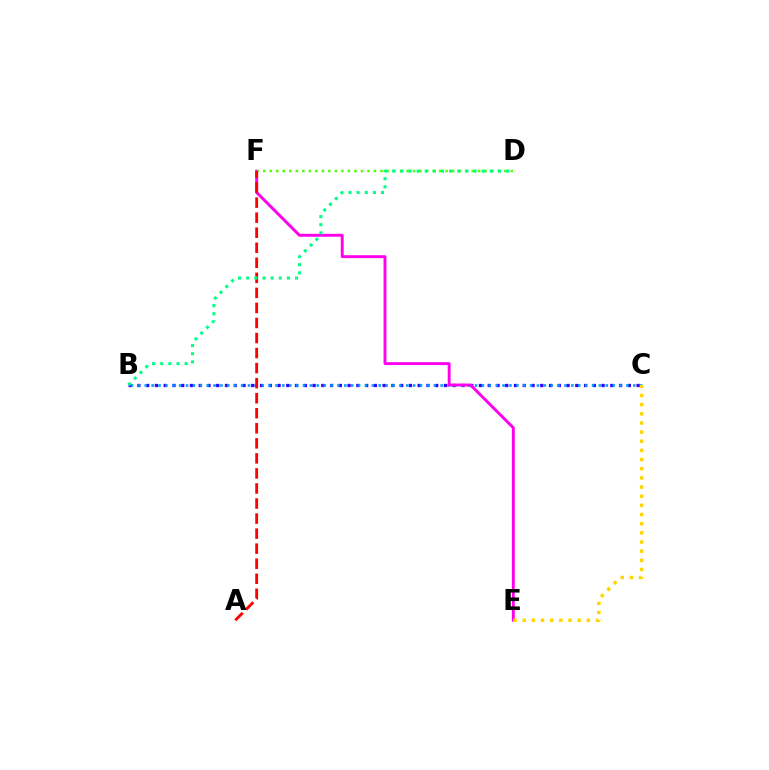{('B', 'C'): [{'color': '#3700ff', 'line_style': 'dotted', 'thickness': 2.38}, {'color': '#009eff', 'line_style': 'dotted', 'thickness': 1.87}], ('E', 'F'): [{'color': '#ff00ed', 'line_style': 'solid', 'thickness': 2.09}], ('D', 'F'): [{'color': '#4fff00', 'line_style': 'dotted', 'thickness': 1.77}], ('A', 'F'): [{'color': '#ff0000', 'line_style': 'dashed', 'thickness': 2.04}], ('C', 'E'): [{'color': '#ffd500', 'line_style': 'dotted', 'thickness': 2.49}], ('B', 'D'): [{'color': '#00ff86', 'line_style': 'dotted', 'thickness': 2.21}]}